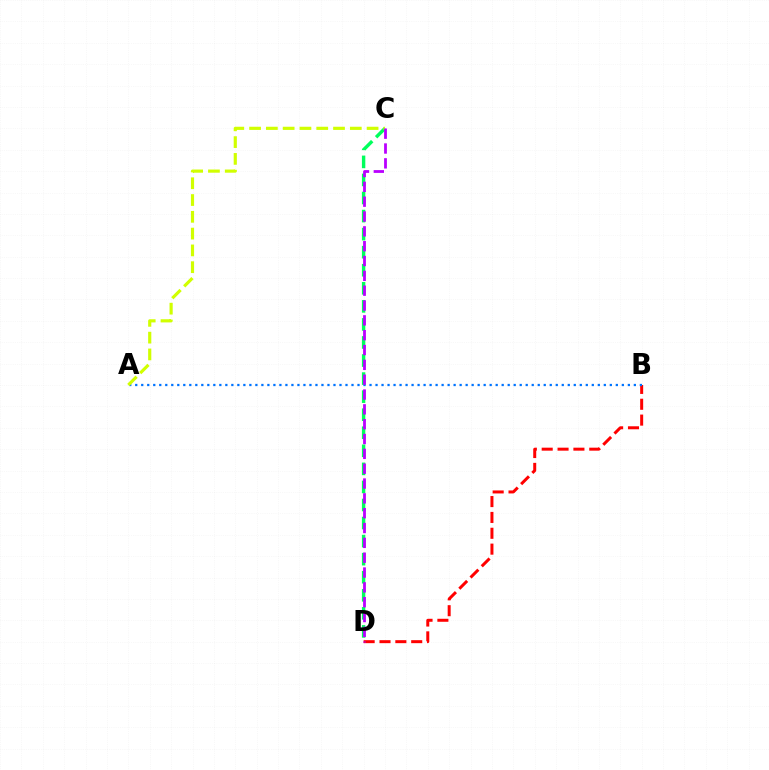{('B', 'D'): [{'color': '#ff0000', 'line_style': 'dashed', 'thickness': 2.15}], ('A', 'B'): [{'color': '#0074ff', 'line_style': 'dotted', 'thickness': 1.63}], ('C', 'D'): [{'color': '#00ff5c', 'line_style': 'dashed', 'thickness': 2.45}, {'color': '#b900ff', 'line_style': 'dashed', 'thickness': 2.02}], ('A', 'C'): [{'color': '#d1ff00', 'line_style': 'dashed', 'thickness': 2.28}]}